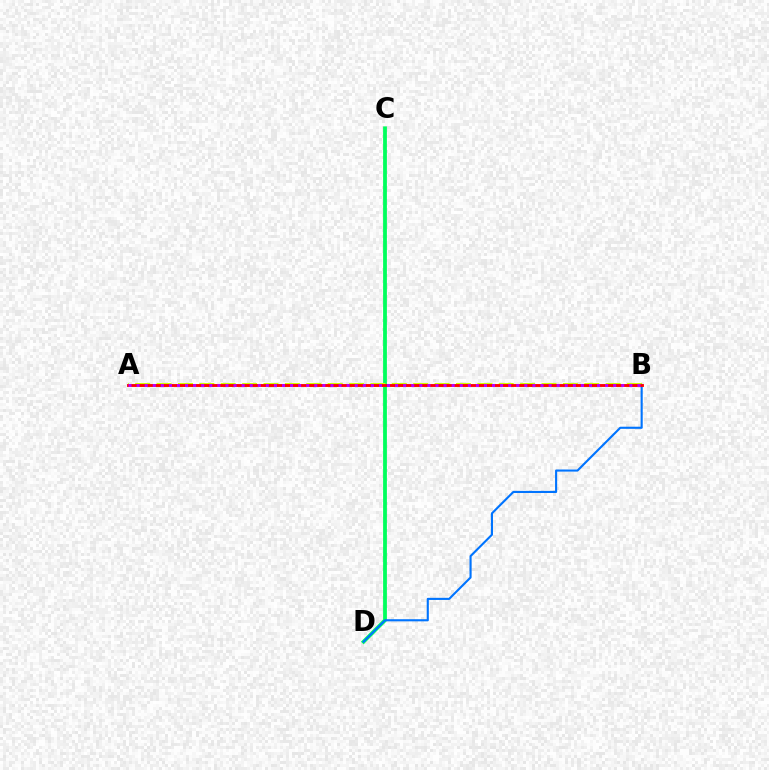{('C', 'D'): [{'color': '#00ff5c', 'line_style': 'solid', 'thickness': 2.73}], ('A', 'B'): [{'color': '#d1ff00', 'line_style': 'dashed', 'thickness': 2.91}, {'color': '#ff0000', 'line_style': 'solid', 'thickness': 2.07}, {'color': '#b900ff', 'line_style': 'dotted', 'thickness': 2.19}], ('B', 'D'): [{'color': '#0074ff', 'line_style': 'solid', 'thickness': 1.52}]}